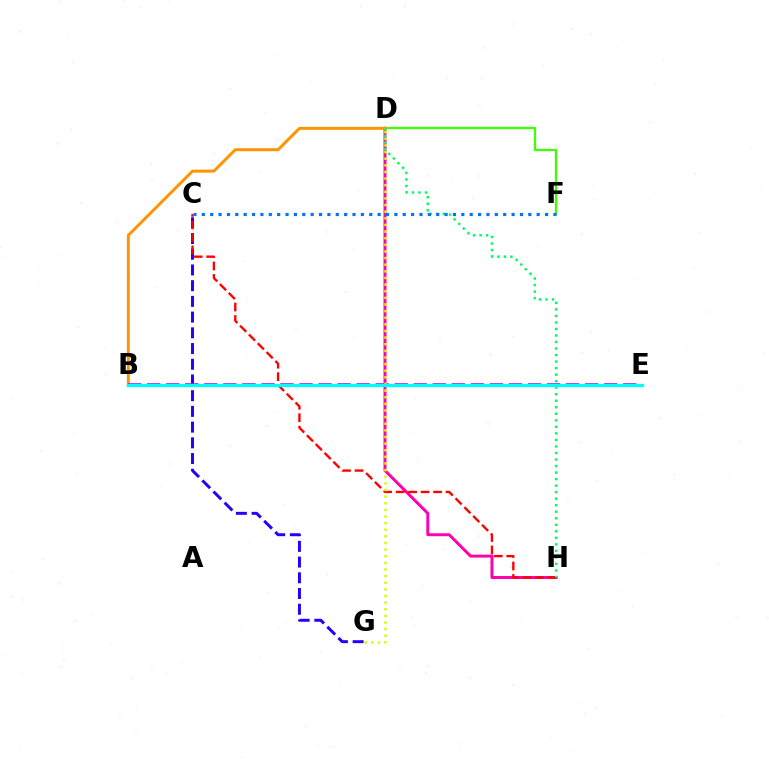{('D', 'H'): [{'color': '#ff00ac', 'line_style': 'solid', 'thickness': 2.12}, {'color': '#00ff5c', 'line_style': 'dotted', 'thickness': 1.77}], ('C', 'G'): [{'color': '#2500ff', 'line_style': 'dashed', 'thickness': 2.14}], ('C', 'H'): [{'color': '#ff0000', 'line_style': 'dashed', 'thickness': 1.7}], ('D', 'F'): [{'color': '#3dff00', 'line_style': 'solid', 'thickness': 1.65}], ('B', 'D'): [{'color': '#ff9400', 'line_style': 'solid', 'thickness': 2.15}], ('B', 'E'): [{'color': '#b900ff', 'line_style': 'dashed', 'thickness': 2.59}, {'color': '#00fff6', 'line_style': 'solid', 'thickness': 2.36}], ('D', 'G'): [{'color': '#d1ff00', 'line_style': 'dotted', 'thickness': 1.8}], ('C', 'F'): [{'color': '#0074ff', 'line_style': 'dotted', 'thickness': 2.27}]}